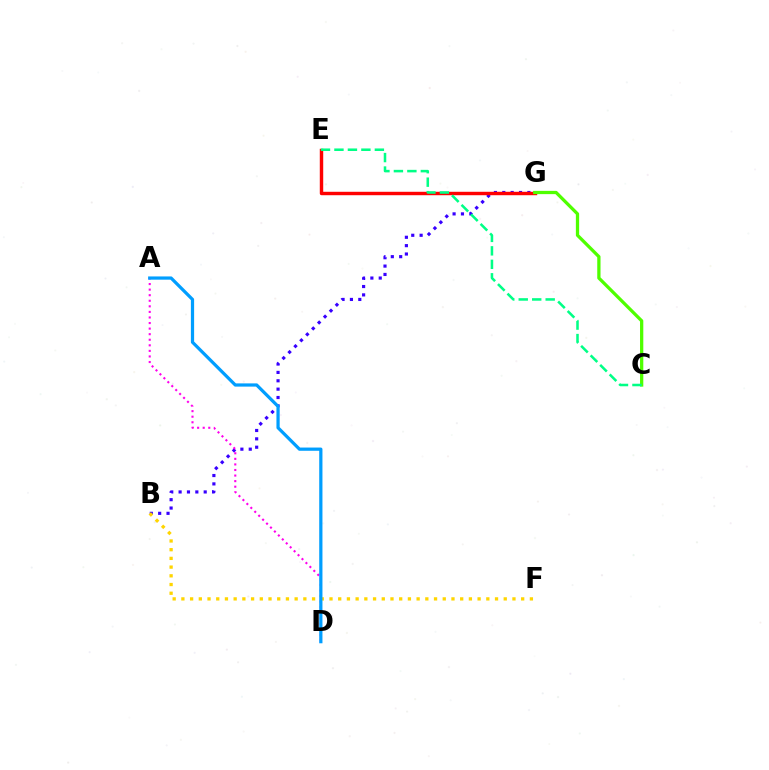{('B', 'G'): [{'color': '#3700ff', 'line_style': 'dotted', 'thickness': 2.27}], ('A', 'D'): [{'color': '#ff00ed', 'line_style': 'dotted', 'thickness': 1.51}, {'color': '#009eff', 'line_style': 'solid', 'thickness': 2.33}], ('B', 'F'): [{'color': '#ffd500', 'line_style': 'dotted', 'thickness': 2.37}], ('E', 'G'): [{'color': '#ff0000', 'line_style': 'solid', 'thickness': 2.47}], ('C', 'G'): [{'color': '#4fff00', 'line_style': 'solid', 'thickness': 2.35}], ('C', 'E'): [{'color': '#00ff86', 'line_style': 'dashed', 'thickness': 1.83}]}